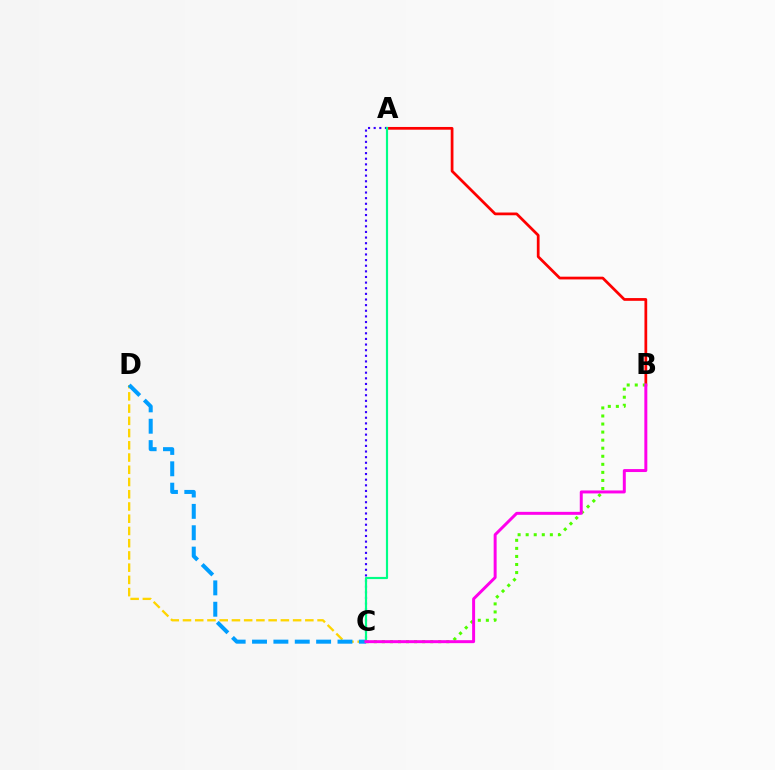{('A', 'B'): [{'color': '#ff0000', 'line_style': 'solid', 'thickness': 1.97}], ('B', 'C'): [{'color': '#4fff00', 'line_style': 'dotted', 'thickness': 2.19}, {'color': '#ff00ed', 'line_style': 'solid', 'thickness': 2.14}], ('A', 'C'): [{'color': '#3700ff', 'line_style': 'dotted', 'thickness': 1.53}, {'color': '#00ff86', 'line_style': 'solid', 'thickness': 1.56}], ('C', 'D'): [{'color': '#ffd500', 'line_style': 'dashed', 'thickness': 1.66}, {'color': '#009eff', 'line_style': 'dashed', 'thickness': 2.9}]}